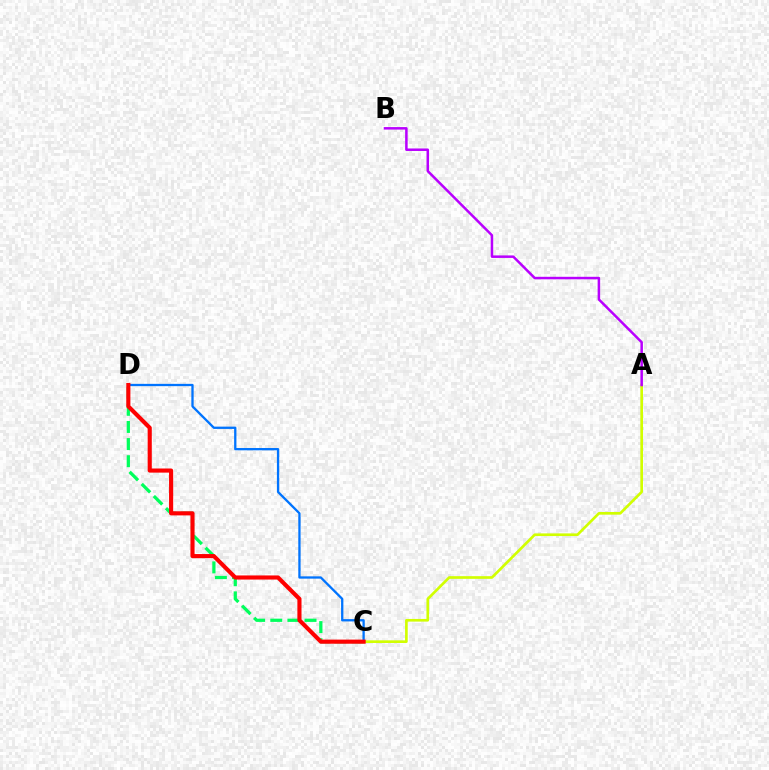{('C', 'D'): [{'color': '#00ff5c', 'line_style': 'dashed', 'thickness': 2.33}, {'color': '#0074ff', 'line_style': 'solid', 'thickness': 1.65}, {'color': '#ff0000', 'line_style': 'solid', 'thickness': 2.97}], ('A', 'C'): [{'color': '#d1ff00', 'line_style': 'solid', 'thickness': 1.92}], ('A', 'B'): [{'color': '#b900ff', 'line_style': 'solid', 'thickness': 1.81}]}